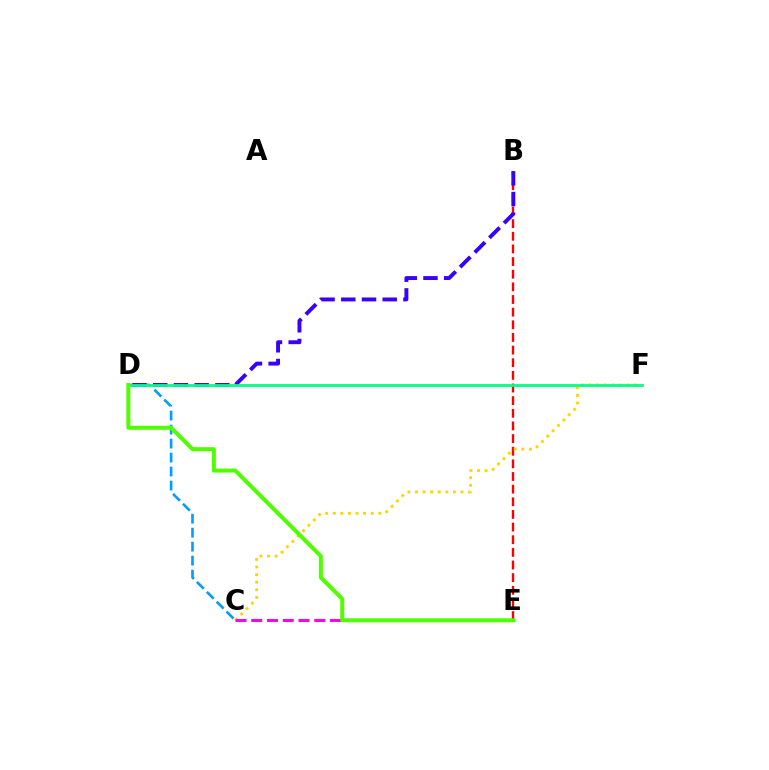{('B', 'E'): [{'color': '#ff0000', 'line_style': 'dashed', 'thickness': 1.72}], ('C', 'D'): [{'color': '#009eff', 'line_style': 'dashed', 'thickness': 1.9}], ('C', 'F'): [{'color': '#ffd500', 'line_style': 'dotted', 'thickness': 2.06}], ('B', 'D'): [{'color': '#3700ff', 'line_style': 'dashed', 'thickness': 2.81}], ('C', 'E'): [{'color': '#ff00ed', 'line_style': 'dashed', 'thickness': 2.14}], ('D', 'F'): [{'color': '#00ff86', 'line_style': 'solid', 'thickness': 2.0}], ('D', 'E'): [{'color': '#4fff00', 'line_style': 'solid', 'thickness': 2.87}]}